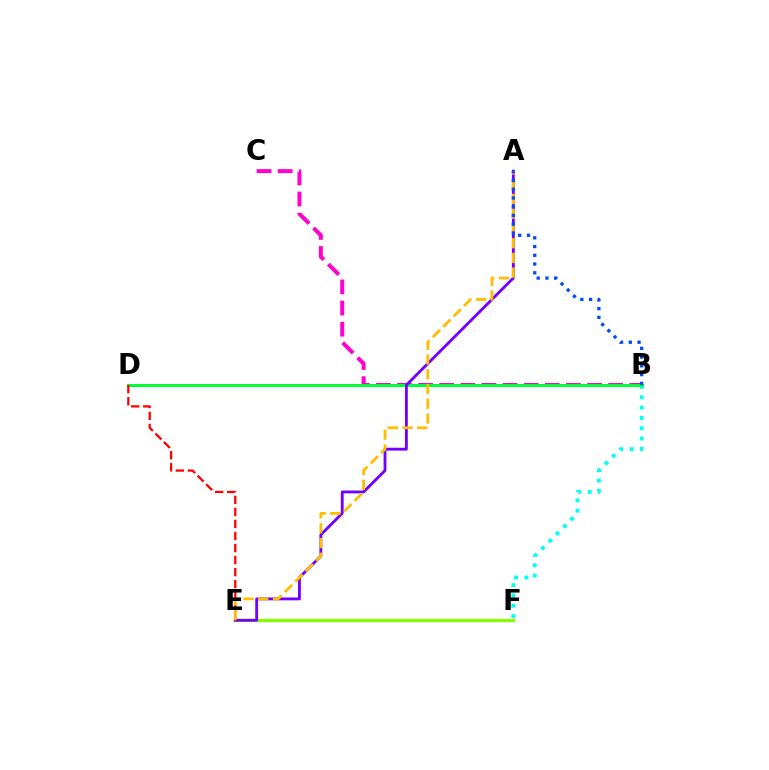{('B', 'F'): [{'color': '#00fff6', 'line_style': 'dotted', 'thickness': 2.8}], ('B', 'C'): [{'color': '#ff00cf', 'line_style': 'dashed', 'thickness': 2.87}], ('B', 'D'): [{'color': '#00ff39', 'line_style': 'solid', 'thickness': 2.17}], ('E', 'F'): [{'color': '#84ff00', 'line_style': 'solid', 'thickness': 2.31}], ('A', 'E'): [{'color': '#7200ff', 'line_style': 'solid', 'thickness': 2.05}, {'color': '#ffbd00', 'line_style': 'dashed', 'thickness': 2.0}], ('D', 'E'): [{'color': '#ff0000', 'line_style': 'dashed', 'thickness': 1.64}], ('A', 'B'): [{'color': '#004bff', 'line_style': 'dotted', 'thickness': 2.38}]}